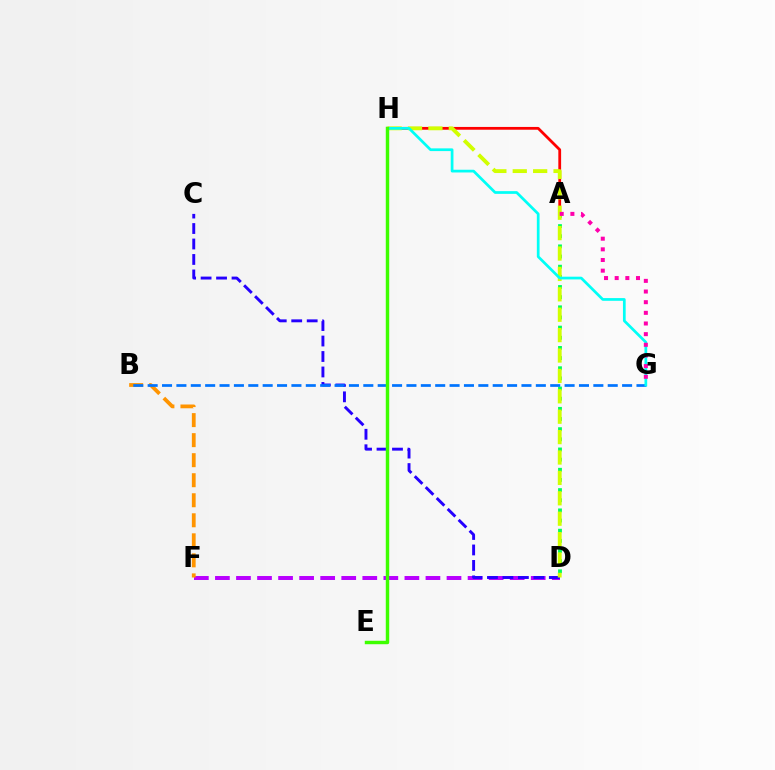{('D', 'F'): [{'color': '#b900ff', 'line_style': 'dashed', 'thickness': 2.86}], ('A', 'H'): [{'color': '#ff0000', 'line_style': 'solid', 'thickness': 2.0}], ('C', 'D'): [{'color': '#2500ff', 'line_style': 'dashed', 'thickness': 2.1}], ('A', 'D'): [{'color': '#00ff5c', 'line_style': 'dotted', 'thickness': 2.76}], ('B', 'F'): [{'color': '#ff9400', 'line_style': 'dashed', 'thickness': 2.72}], ('D', 'H'): [{'color': '#d1ff00', 'line_style': 'dashed', 'thickness': 2.77}], ('B', 'G'): [{'color': '#0074ff', 'line_style': 'dashed', 'thickness': 1.95}], ('G', 'H'): [{'color': '#00fff6', 'line_style': 'solid', 'thickness': 1.96}], ('A', 'G'): [{'color': '#ff00ac', 'line_style': 'dotted', 'thickness': 2.89}], ('E', 'H'): [{'color': '#3dff00', 'line_style': 'solid', 'thickness': 2.47}]}